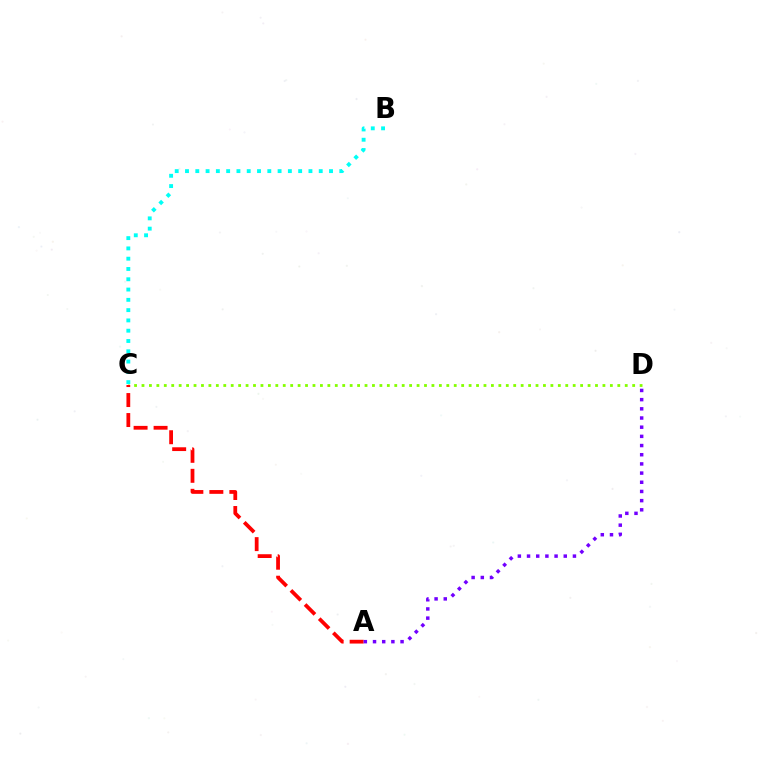{('C', 'D'): [{'color': '#84ff00', 'line_style': 'dotted', 'thickness': 2.02}], ('A', 'C'): [{'color': '#ff0000', 'line_style': 'dashed', 'thickness': 2.72}], ('A', 'D'): [{'color': '#7200ff', 'line_style': 'dotted', 'thickness': 2.49}], ('B', 'C'): [{'color': '#00fff6', 'line_style': 'dotted', 'thickness': 2.79}]}